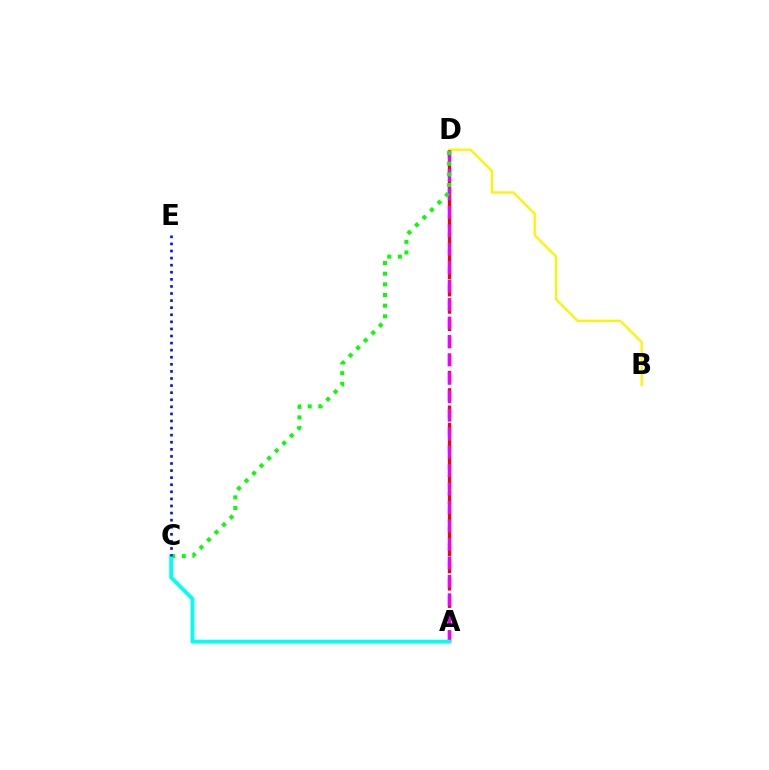{('B', 'D'): [{'color': '#fcf500', 'line_style': 'solid', 'thickness': 1.65}], ('A', 'D'): [{'color': '#ff0000', 'line_style': 'dashed', 'thickness': 2.35}, {'color': '#ee00ff', 'line_style': 'dashed', 'thickness': 2.51}], ('C', 'D'): [{'color': '#08ff00', 'line_style': 'dotted', 'thickness': 2.89}], ('A', 'C'): [{'color': '#00fff6', 'line_style': 'solid', 'thickness': 2.74}], ('C', 'E'): [{'color': '#0010ff', 'line_style': 'dotted', 'thickness': 1.92}]}